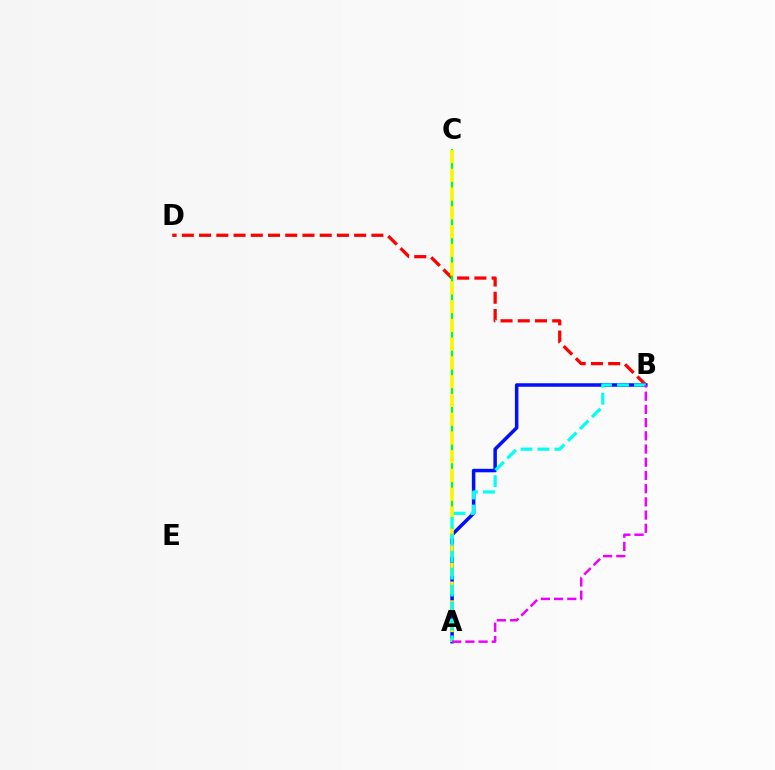{('B', 'D'): [{'color': '#ff0000', 'line_style': 'dashed', 'thickness': 2.34}], ('A', 'C'): [{'color': '#08ff00', 'line_style': 'solid', 'thickness': 1.6}, {'color': '#fcf500', 'line_style': 'dashed', 'thickness': 2.55}], ('A', 'B'): [{'color': '#0010ff', 'line_style': 'solid', 'thickness': 2.52}, {'color': '#00fff6', 'line_style': 'dashed', 'thickness': 2.3}, {'color': '#ee00ff', 'line_style': 'dashed', 'thickness': 1.79}]}